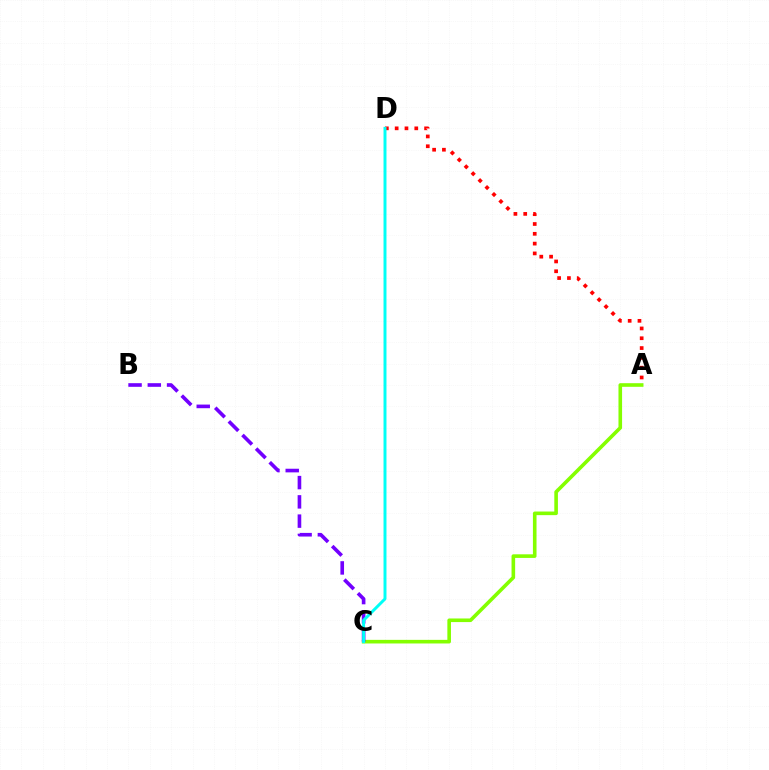{('A', 'C'): [{'color': '#84ff00', 'line_style': 'solid', 'thickness': 2.6}], ('A', 'D'): [{'color': '#ff0000', 'line_style': 'dotted', 'thickness': 2.66}], ('B', 'C'): [{'color': '#7200ff', 'line_style': 'dashed', 'thickness': 2.62}], ('C', 'D'): [{'color': '#00fff6', 'line_style': 'solid', 'thickness': 2.13}]}